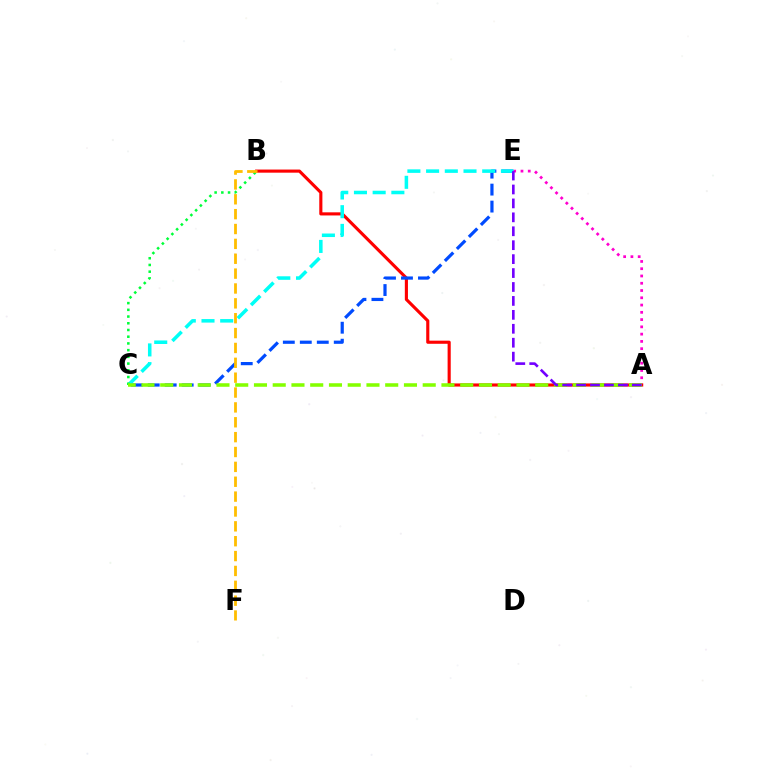{('A', 'E'): [{'color': '#ff00cf', 'line_style': 'dotted', 'thickness': 1.97}, {'color': '#7200ff', 'line_style': 'dashed', 'thickness': 1.89}], ('A', 'B'): [{'color': '#ff0000', 'line_style': 'solid', 'thickness': 2.25}], ('C', 'E'): [{'color': '#004bff', 'line_style': 'dashed', 'thickness': 2.31}, {'color': '#00fff6', 'line_style': 'dashed', 'thickness': 2.54}], ('B', 'C'): [{'color': '#00ff39', 'line_style': 'dotted', 'thickness': 1.83}], ('A', 'C'): [{'color': '#84ff00', 'line_style': 'dashed', 'thickness': 2.55}], ('B', 'F'): [{'color': '#ffbd00', 'line_style': 'dashed', 'thickness': 2.02}]}